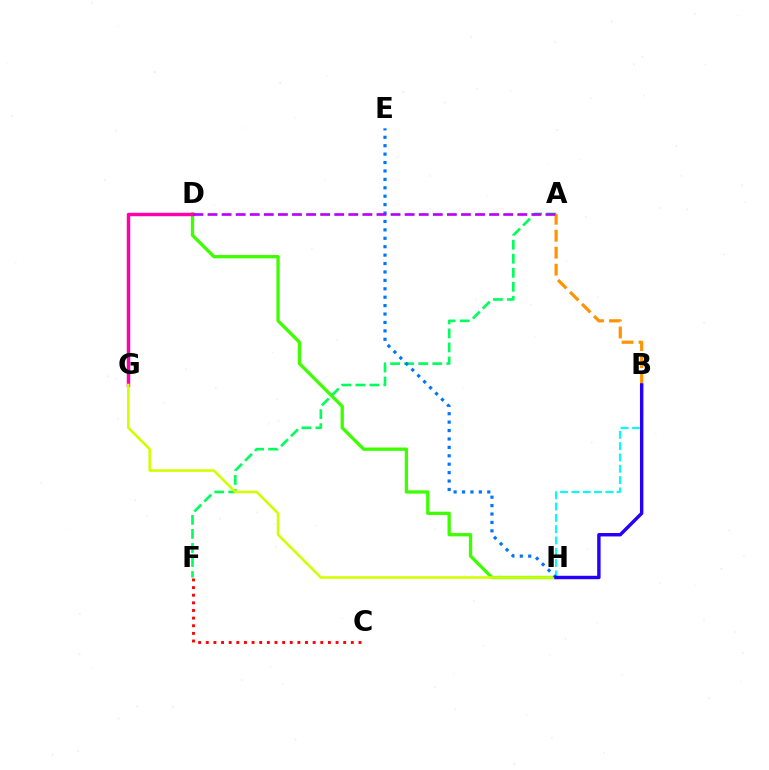{('D', 'H'): [{'color': '#3dff00', 'line_style': 'solid', 'thickness': 2.38}], ('B', 'H'): [{'color': '#00fff6', 'line_style': 'dashed', 'thickness': 1.54}, {'color': '#2500ff', 'line_style': 'solid', 'thickness': 2.46}], ('A', 'F'): [{'color': '#00ff5c', 'line_style': 'dashed', 'thickness': 1.91}], ('D', 'G'): [{'color': '#ff00ac', 'line_style': 'solid', 'thickness': 2.48}], ('A', 'B'): [{'color': '#ff9400', 'line_style': 'dashed', 'thickness': 2.31}], ('C', 'F'): [{'color': '#ff0000', 'line_style': 'dotted', 'thickness': 2.07}], ('G', 'H'): [{'color': '#d1ff00', 'line_style': 'solid', 'thickness': 1.86}], ('E', 'H'): [{'color': '#0074ff', 'line_style': 'dotted', 'thickness': 2.29}], ('A', 'D'): [{'color': '#b900ff', 'line_style': 'dashed', 'thickness': 1.91}]}